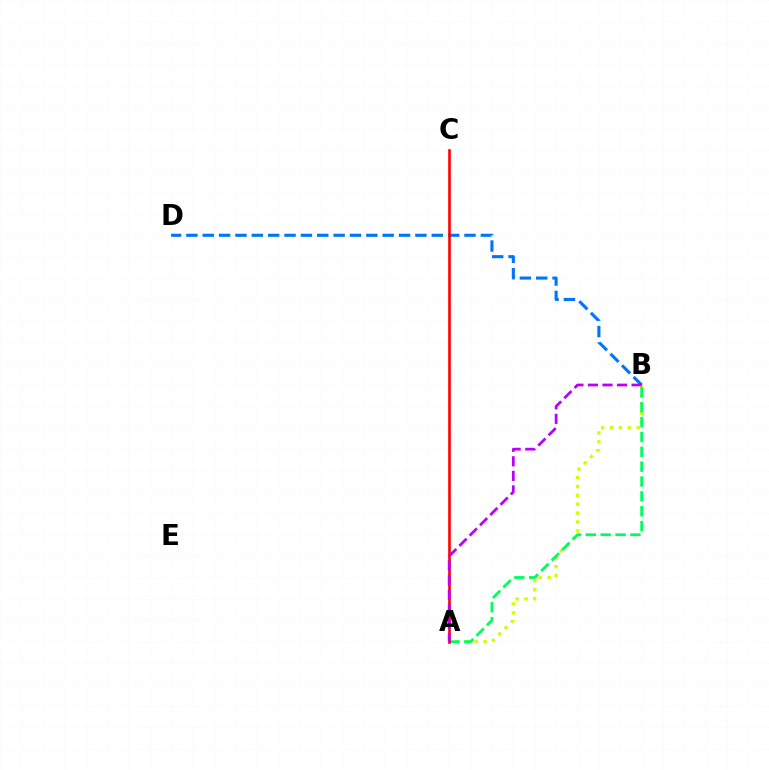{('B', 'D'): [{'color': '#0074ff', 'line_style': 'dashed', 'thickness': 2.22}], ('A', 'B'): [{'color': '#d1ff00', 'line_style': 'dotted', 'thickness': 2.42}, {'color': '#00ff5c', 'line_style': 'dashed', 'thickness': 2.02}, {'color': '#b900ff', 'line_style': 'dashed', 'thickness': 1.98}], ('A', 'C'): [{'color': '#ff0000', 'line_style': 'solid', 'thickness': 1.89}]}